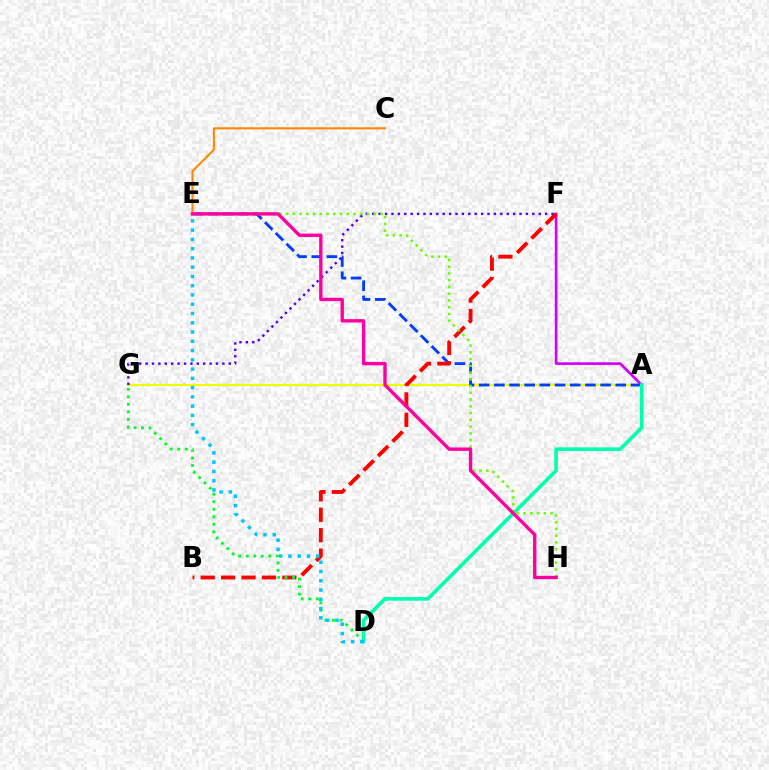{('A', 'G'): [{'color': '#eeff00', 'line_style': 'solid', 'thickness': 1.55}], ('A', 'F'): [{'color': '#d600ff', 'line_style': 'solid', 'thickness': 1.92}], ('A', 'E'): [{'color': '#003fff', 'line_style': 'dashed', 'thickness': 2.06}], ('B', 'F'): [{'color': '#ff0000', 'line_style': 'dashed', 'thickness': 2.77}], ('C', 'E'): [{'color': '#ff8800', 'line_style': 'solid', 'thickness': 1.51}], ('F', 'G'): [{'color': '#4f00ff', 'line_style': 'dotted', 'thickness': 1.74}], ('D', 'G'): [{'color': '#00ff27', 'line_style': 'dotted', 'thickness': 2.04}], ('A', 'D'): [{'color': '#00ffaf', 'line_style': 'solid', 'thickness': 2.62}], ('E', 'H'): [{'color': '#66ff00', 'line_style': 'dotted', 'thickness': 1.83}, {'color': '#ff00a0', 'line_style': 'solid', 'thickness': 2.43}], ('D', 'E'): [{'color': '#00c7ff', 'line_style': 'dotted', 'thickness': 2.52}]}